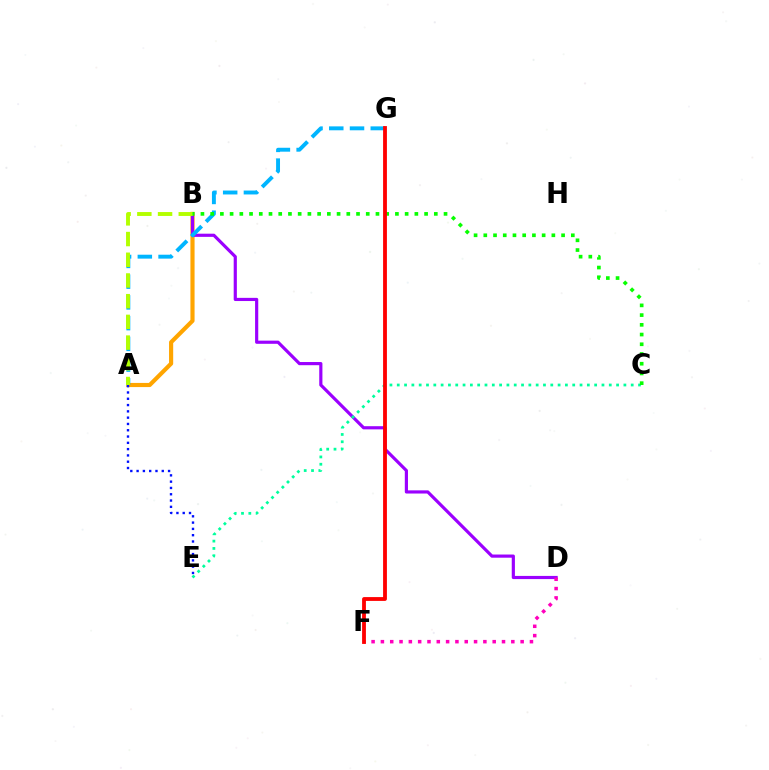{('A', 'B'): [{'color': '#ffa500', 'line_style': 'solid', 'thickness': 2.99}, {'color': '#b3ff00', 'line_style': 'dashed', 'thickness': 2.81}], ('B', 'D'): [{'color': '#9b00ff', 'line_style': 'solid', 'thickness': 2.28}], ('A', 'G'): [{'color': '#00b5ff', 'line_style': 'dashed', 'thickness': 2.82}], ('A', 'E'): [{'color': '#0010ff', 'line_style': 'dotted', 'thickness': 1.71}], ('D', 'F'): [{'color': '#ff00bd', 'line_style': 'dotted', 'thickness': 2.53}], ('C', 'E'): [{'color': '#00ff9d', 'line_style': 'dotted', 'thickness': 1.99}], ('B', 'C'): [{'color': '#08ff00', 'line_style': 'dotted', 'thickness': 2.64}], ('F', 'G'): [{'color': '#ff0000', 'line_style': 'solid', 'thickness': 2.75}]}